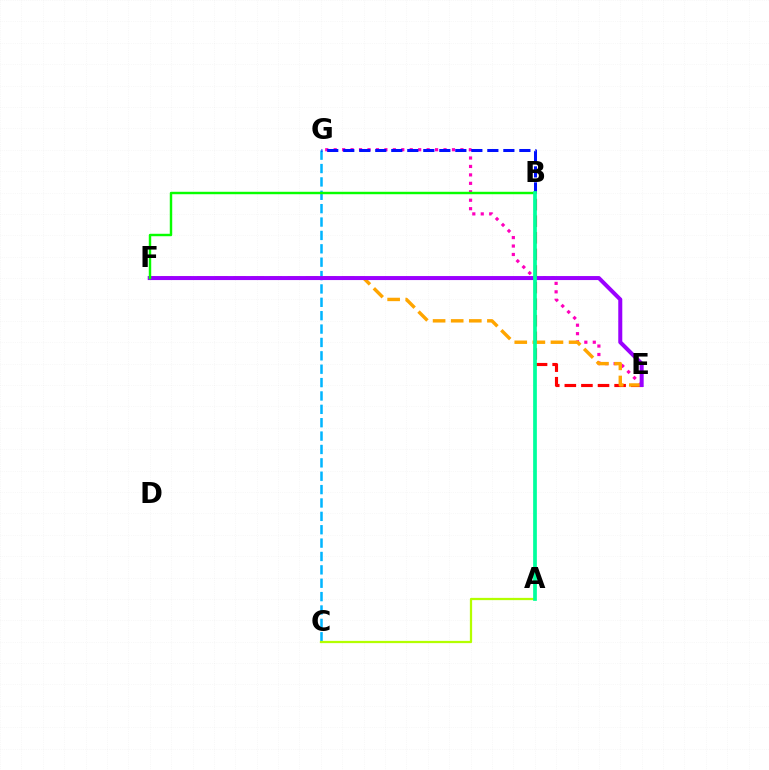{('B', 'E'): [{'color': '#ff0000', 'line_style': 'dashed', 'thickness': 2.25}], ('C', 'G'): [{'color': '#00b5ff', 'line_style': 'dashed', 'thickness': 1.82}], ('E', 'G'): [{'color': '#ff00bd', 'line_style': 'dotted', 'thickness': 2.3}], ('E', 'F'): [{'color': '#ffa500', 'line_style': 'dashed', 'thickness': 2.46}, {'color': '#9b00ff', 'line_style': 'solid', 'thickness': 2.89}], ('B', 'G'): [{'color': '#0010ff', 'line_style': 'dashed', 'thickness': 2.18}], ('B', 'F'): [{'color': '#08ff00', 'line_style': 'solid', 'thickness': 1.75}], ('A', 'C'): [{'color': '#b3ff00', 'line_style': 'solid', 'thickness': 1.63}], ('A', 'B'): [{'color': '#00ff9d', 'line_style': 'solid', 'thickness': 2.68}]}